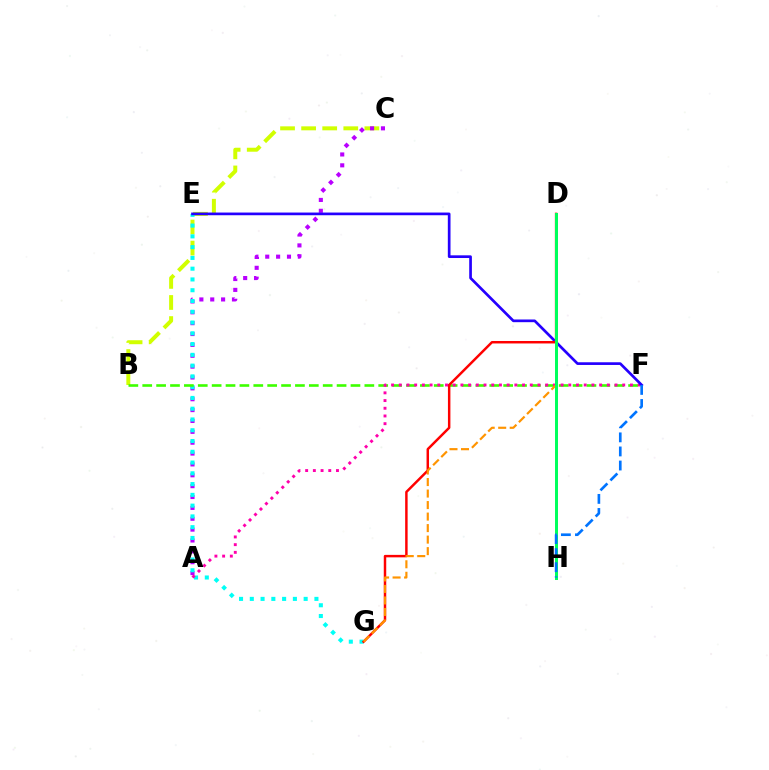{('B', 'C'): [{'color': '#d1ff00', 'line_style': 'dashed', 'thickness': 2.86}], ('A', 'C'): [{'color': '#b900ff', 'line_style': 'dotted', 'thickness': 2.95}], ('E', 'G'): [{'color': '#00fff6', 'line_style': 'dotted', 'thickness': 2.93}], ('B', 'F'): [{'color': '#3dff00', 'line_style': 'dashed', 'thickness': 1.89}], ('A', 'F'): [{'color': '#ff00ac', 'line_style': 'dotted', 'thickness': 2.09}], ('E', 'F'): [{'color': '#2500ff', 'line_style': 'solid', 'thickness': 1.94}], ('D', 'G'): [{'color': '#ff0000', 'line_style': 'solid', 'thickness': 1.78}, {'color': '#ff9400', 'line_style': 'dashed', 'thickness': 1.56}], ('D', 'H'): [{'color': '#00ff5c', 'line_style': 'solid', 'thickness': 2.15}], ('F', 'H'): [{'color': '#0074ff', 'line_style': 'dashed', 'thickness': 1.91}]}